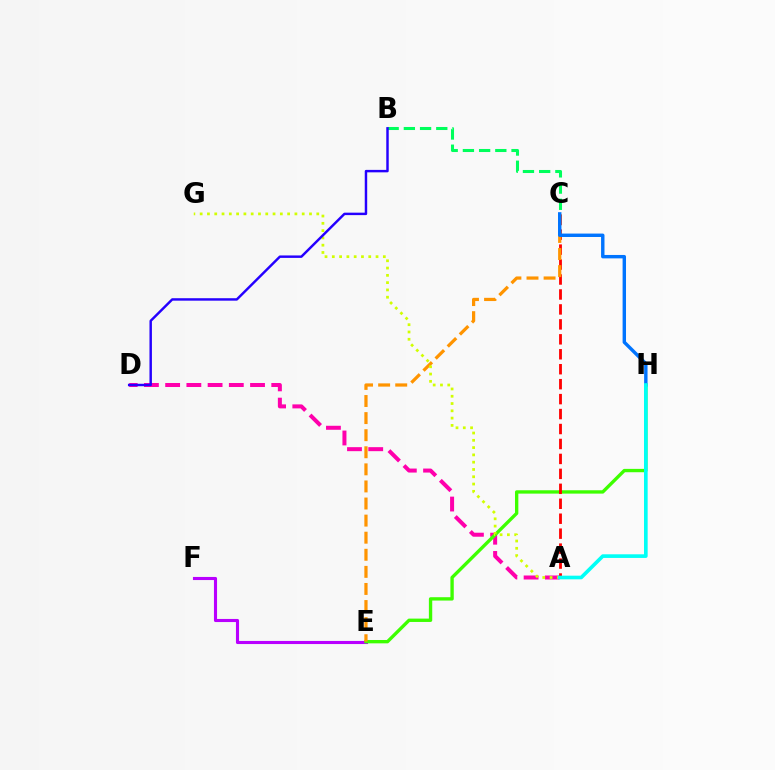{('B', 'C'): [{'color': '#00ff5c', 'line_style': 'dashed', 'thickness': 2.2}], ('E', 'F'): [{'color': '#b900ff', 'line_style': 'solid', 'thickness': 2.23}], ('A', 'D'): [{'color': '#ff00ac', 'line_style': 'dashed', 'thickness': 2.88}], ('E', 'H'): [{'color': '#3dff00', 'line_style': 'solid', 'thickness': 2.41}], ('A', 'C'): [{'color': '#ff0000', 'line_style': 'dashed', 'thickness': 2.03}], ('C', 'E'): [{'color': '#ff9400', 'line_style': 'dashed', 'thickness': 2.32}], ('C', 'H'): [{'color': '#0074ff', 'line_style': 'solid', 'thickness': 2.46}], ('A', 'G'): [{'color': '#d1ff00', 'line_style': 'dotted', 'thickness': 1.98}], ('B', 'D'): [{'color': '#2500ff', 'line_style': 'solid', 'thickness': 1.76}], ('A', 'H'): [{'color': '#00fff6', 'line_style': 'solid', 'thickness': 2.62}]}